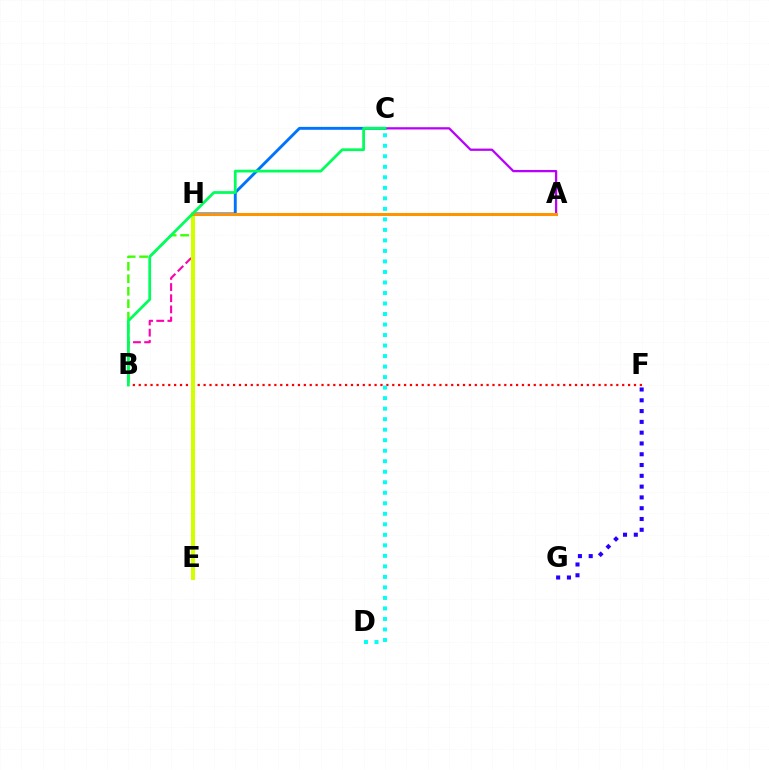{('A', 'C'): [{'color': '#b900ff', 'line_style': 'solid', 'thickness': 1.63}], ('B', 'H'): [{'color': '#ff00ac', 'line_style': 'dashed', 'thickness': 1.52}, {'color': '#3dff00', 'line_style': 'dashed', 'thickness': 1.69}], ('B', 'F'): [{'color': '#ff0000', 'line_style': 'dotted', 'thickness': 1.6}], ('C', 'H'): [{'color': '#0074ff', 'line_style': 'solid', 'thickness': 2.09}], ('C', 'D'): [{'color': '#00fff6', 'line_style': 'dotted', 'thickness': 2.86}], ('E', 'H'): [{'color': '#d1ff00', 'line_style': 'solid', 'thickness': 2.95}], ('A', 'H'): [{'color': '#ff9400', 'line_style': 'solid', 'thickness': 2.18}], ('F', 'G'): [{'color': '#2500ff', 'line_style': 'dotted', 'thickness': 2.93}], ('B', 'C'): [{'color': '#00ff5c', 'line_style': 'solid', 'thickness': 2.0}]}